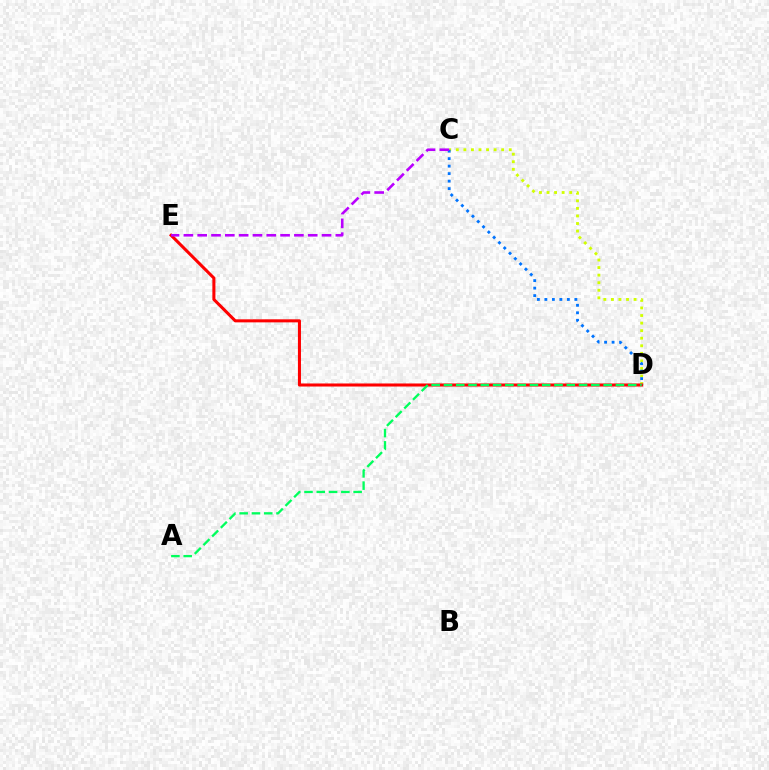{('C', 'D'): [{'color': '#d1ff00', 'line_style': 'dotted', 'thickness': 2.05}, {'color': '#0074ff', 'line_style': 'dotted', 'thickness': 2.04}], ('D', 'E'): [{'color': '#ff0000', 'line_style': 'solid', 'thickness': 2.2}], ('A', 'D'): [{'color': '#00ff5c', 'line_style': 'dashed', 'thickness': 1.67}], ('C', 'E'): [{'color': '#b900ff', 'line_style': 'dashed', 'thickness': 1.88}]}